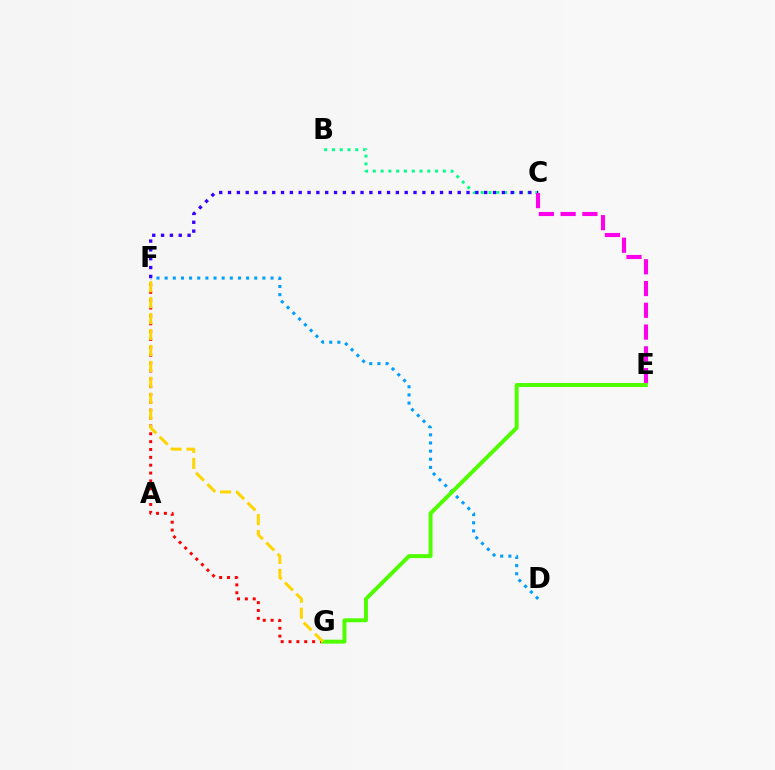{('F', 'G'): [{'color': '#ff0000', 'line_style': 'dotted', 'thickness': 2.13}, {'color': '#ffd500', 'line_style': 'dashed', 'thickness': 2.16}], ('D', 'F'): [{'color': '#009eff', 'line_style': 'dotted', 'thickness': 2.21}], ('B', 'C'): [{'color': '#00ff86', 'line_style': 'dotted', 'thickness': 2.11}], ('C', 'F'): [{'color': '#3700ff', 'line_style': 'dotted', 'thickness': 2.4}], ('C', 'E'): [{'color': '#ff00ed', 'line_style': 'dashed', 'thickness': 2.96}], ('E', 'G'): [{'color': '#4fff00', 'line_style': 'solid', 'thickness': 2.84}]}